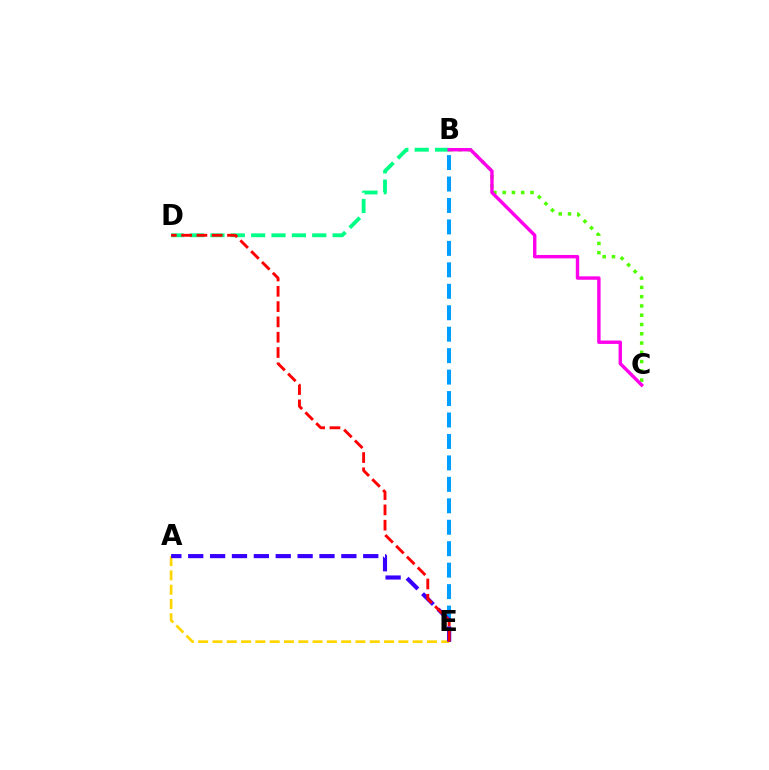{('B', 'D'): [{'color': '#00ff86', 'line_style': 'dashed', 'thickness': 2.77}], ('B', 'C'): [{'color': '#4fff00', 'line_style': 'dotted', 'thickness': 2.52}, {'color': '#ff00ed', 'line_style': 'solid', 'thickness': 2.45}], ('B', 'E'): [{'color': '#009eff', 'line_style': 'dashed', 'thickness': 2.91}], ('A', 'E'): [{'color': '#ffd500', 'line_style': 'dashed', 'thickness': 1.94}, {'color': '#3700ff', 'line_style': 'dashed', 'thickness': 2.97}], ('D', 'E'): [{'color': '#ff0000', 'line_style': 'dashed', 'thickness': 2.08}]}